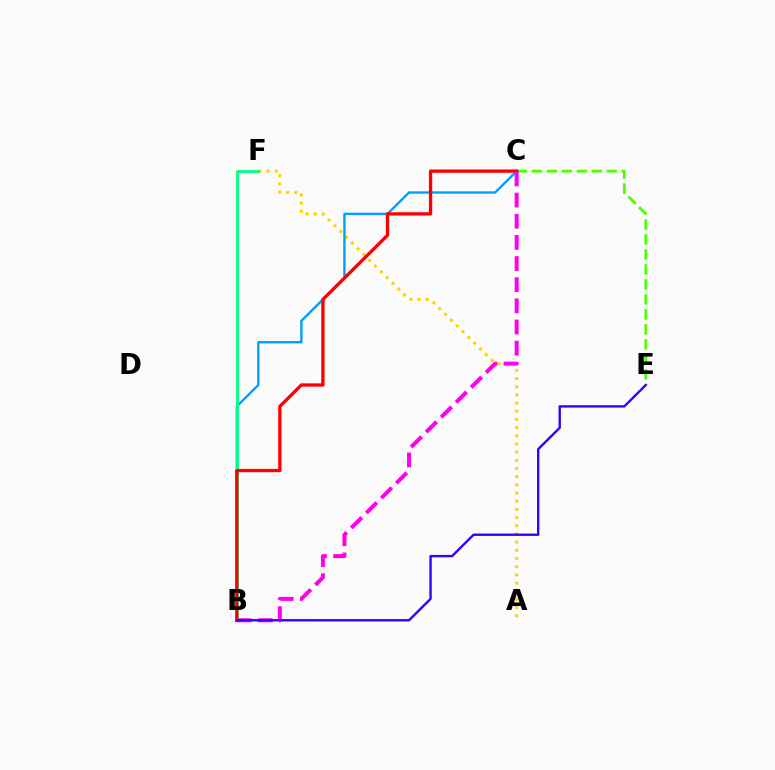{('C', 'E'): [{'color': '#4fff00', 'line_style': 'dashed', 'thickness': 2.03}], ('A', 'F'): [{'color': '#ffd500', 'line_style': 'dotted', 'thickness': 2.22}], ('B', 'C'): [{'color': '#009eff', 'line_style': 'solid', 'thickness': 1.7}, {'color': '#ff0000', 'line_style': 'solid', 'thickness': 2.37}, {'color': '#ff00ed', 'line_style': 'dashed', 'thickness': 2.87}], ('B', 'F'): [{'color': '#00ff86', 'line_style': 'solid', 'thickness': 2.04}], ('B', 'E'): [{'color': '#3700ff', 'line_style': 'solid', 'thickness': 1.72}]}